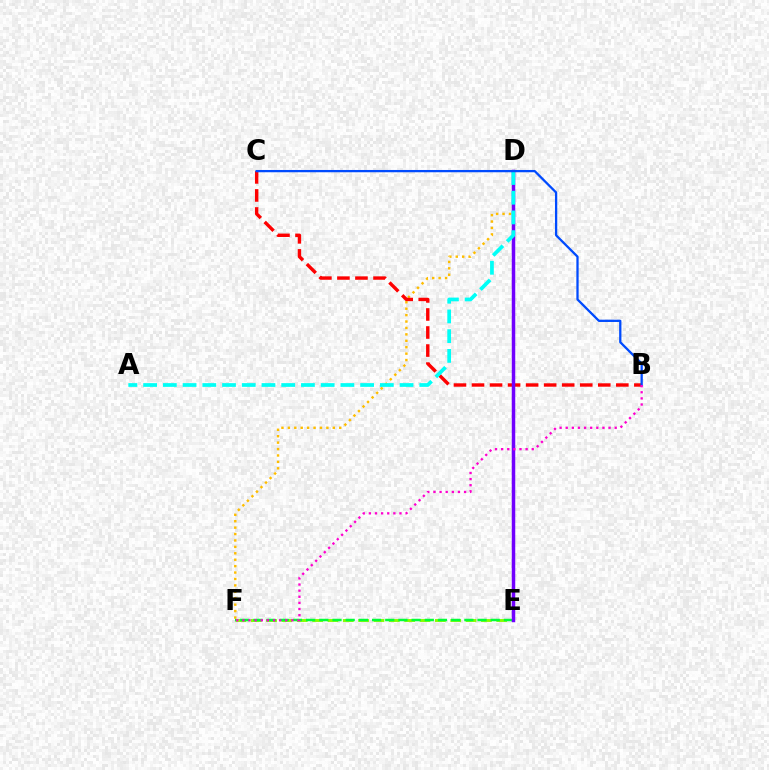{('D', 'F'): [{'color': '#ffbd00', 'line_style': 'dotted', 'thickness': 1.74}], ('E', 'F'): [{'color': '#84ff00', 'line_style': 'dashed', 'thickness': 2.08}, {'color': '#00ff39', 'line_style': 'dashed', 'thickness': 1.79}], ('B', 'C'): [{'color': '#ff0000', 'line_style': 'dashed', 'thickness': 2.45}, {'color': '#004bff', 'line_style': 'solid', 'thickness': 1.65}], ('D', 'E'): [{'color': '#7200ff', 'line_style': 'solid', 'thickness': 2.51}], ('A', 'D'): [{'color': '#00fff6', 'line_style': 'dashed', 'thickness': 2.68}], ('B', 'F'): [{'color': '#ff00cf', 'line_style': 'dotted', 'thickness': 1.66}]}